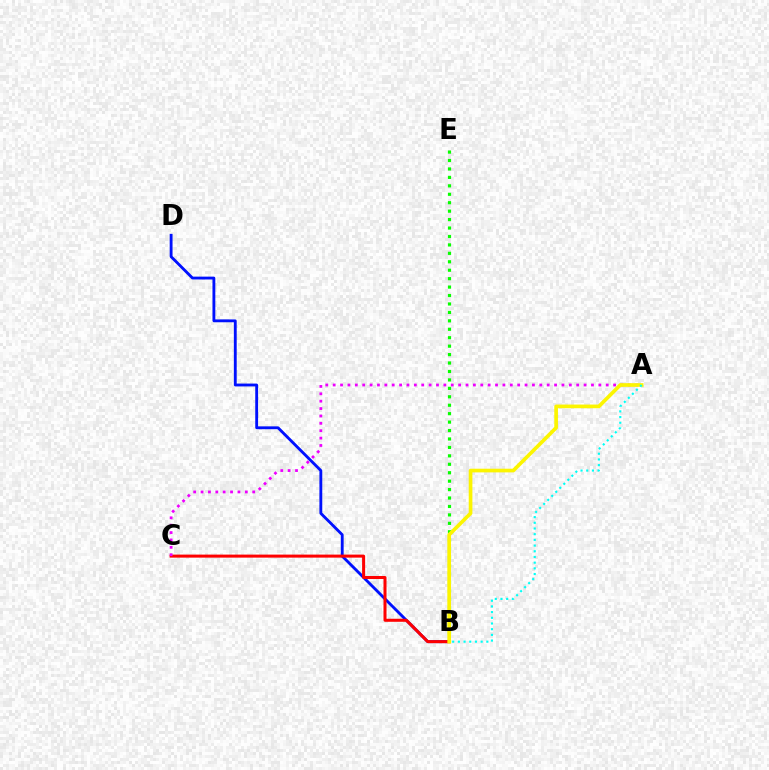{('B', 'E'): [{'color': '#08ff00', 'line_style': 'dotted', 'thickness': 2.29}], ('B', 'D'): [{'color': '#0010ff', 'line_style': 'solid', 'thickness': 2.05}], ('B', 'C'): [{'color': '#ff0000', 'line_style': 'solid', 'thickness': 2.18}], ('A', 'C'): [{'color': '#ee00ff', 'line_style': 'dotted', 'thickness': 2.01}], ('A', 'B'): [{'color': '#fcf500', 'line_style': 'solid', 'thickness': 2.64}, {'color': '#00fff6', 'line_style': 'dotted', 'thickness': 1.55}]}